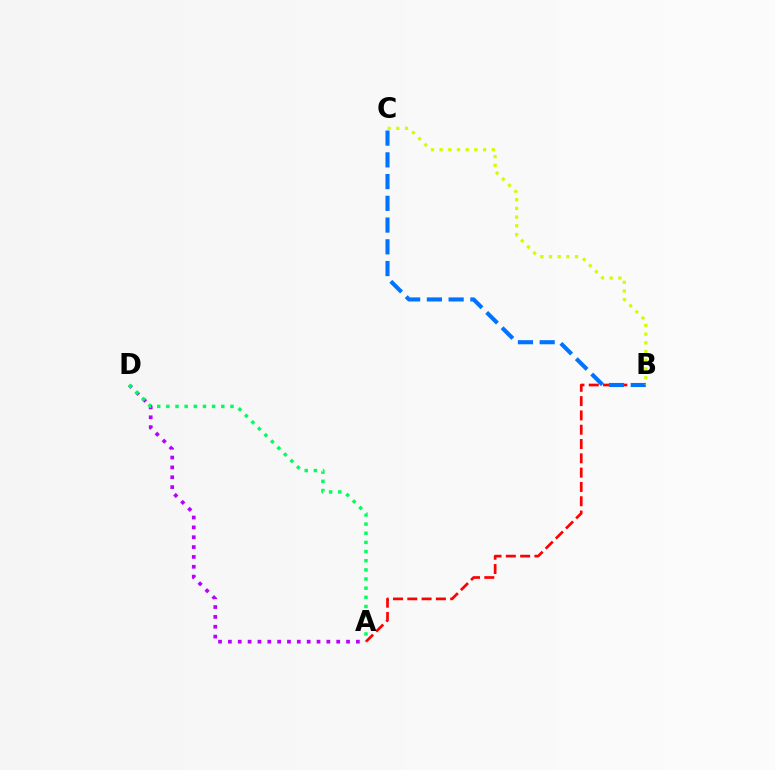{('A', 'B'): [{'color': '#ff0000', 'line_style': 'dashed', 'thickness': 1.94}], ('A', 'D'): [{'color': '#b900ff', 'line_style': 'dotted', 'thickness': 2.68}, {'color': '#00ff5c', 'line_style': 'dotted', 'thickness': 2.49}], ('B', 'C'): [{'color': '#0074ff', 'line_style': 'dashed', 'thickness': 2.95}, {'color': '#d1ff00', 'line_style': 'dotted', 'thickness': 2.36}]}